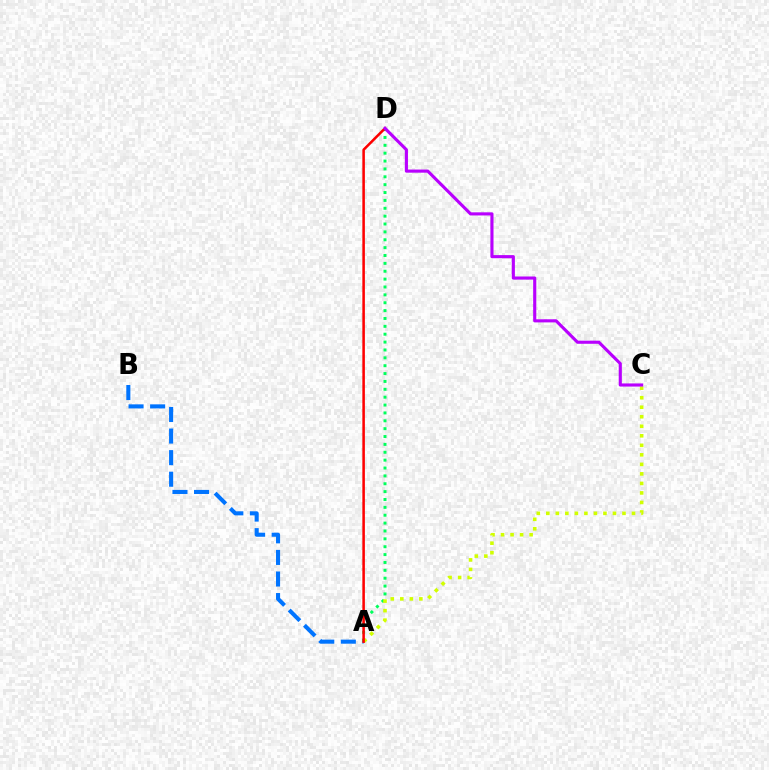{('A', 'D'): [{'color': '#00ff5c', 'line_style': 'dotted', 'thickness': 2.14}, {'color': '#ff0000', 'line_style': 'solid', 'thickness': 1.83}], ('A', 'B'): [{'color': '#0074ff', 'line_style': 'dashed', 'thickness': 2.93}], ('A', 'C'): [{'color': '#d1ff00', 'line_style': 'dotted', 'thickness': 2.59}], ('C', 'D'): [{'color': '#b900ff', 'line_style': 'solid', 'thickness': 2.25}]}